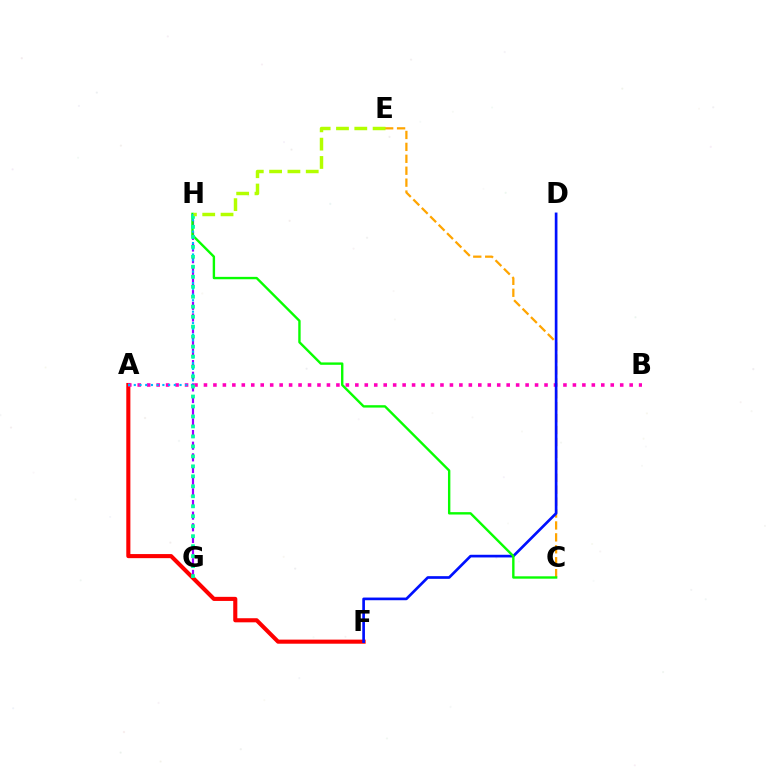{('C', 'E'): [{'color': '#ffa500', 'line_style': 'dashed', 'thickness': 1.62}], ('A', 'F'): [{'color': '#ff0000', 'line_style': 'solid', 'thickness': 2.95}], ('G', 'H'): [{'color': '#9b00ff', 'line_style': 'dashed', 'thickness': 1.58}, {'color': '#00ff9d', 'line_style': 'dotted', 'thickness': 2.71}], ('A', 'B'): [{'color': '#ff00bd', 'line_style': 'dotted', 'thickness': 2.57}], ('D', 'F'): [{'color': '#0010ff', 'line_style': 'solid', 'thickness': 1.93}], ('C', 'H'): [{'color': '#08ff00', 'line_style': 'solid', 'thickness': 1.72}], ('A', 'H'): [{'color': '#00b5ff', 'line_style': 'dotted', 'thickness': 1.55}], ('E', 'H'): [{'color': '#b3ff00', 'line_style': 'dashed', 'thickness': 2.49}]}